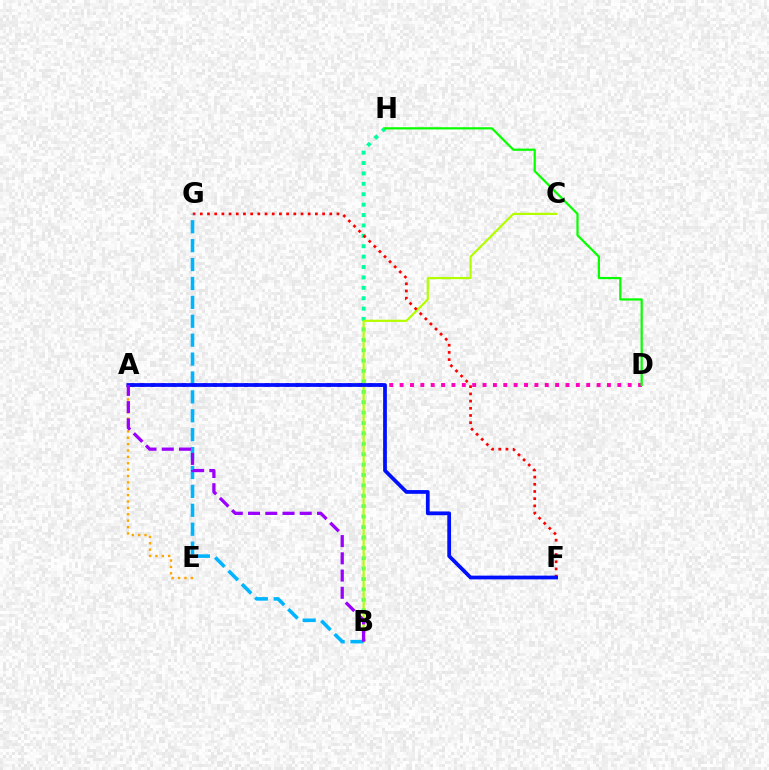{('B', 'H'): [{'color': '#00ff9d', 'line_style': 'dotted', 'thickness': 2.83}], ('B', 'C'): [{'color': '#b3ff00', 'line_style': 'solid', 'thickness': 1.6}], ('A', 'D'): [{'color': '#ff00bd', 'line_style': 'dotted', 'thickness': 2.82}], ('A', 'E'): [{'color': '#ffa500', 'line_style': 'dotted', 'thickness': 1.73}], ('F', 'G'): [{'color': '#ff0000', 'line_style': 'dotted', 'thickness': 1.95}], ('D', 'H'): [{'color': '#08ff00', 'line_style': 'solid', 'thickness': 1.6}], ('B', 'G'): [{'color': '#00b5ff', 'line_style': 'dashed', 'thickness': 2.57}], ('A', 'F'): [{'color': '#0010ff', 'line_style': 'solid', 'thickness': 2.7}], ('A', 'B'): [{'color': '#9b00ff', 'line_style': 'dashed', 'thickness': 2.34}]}